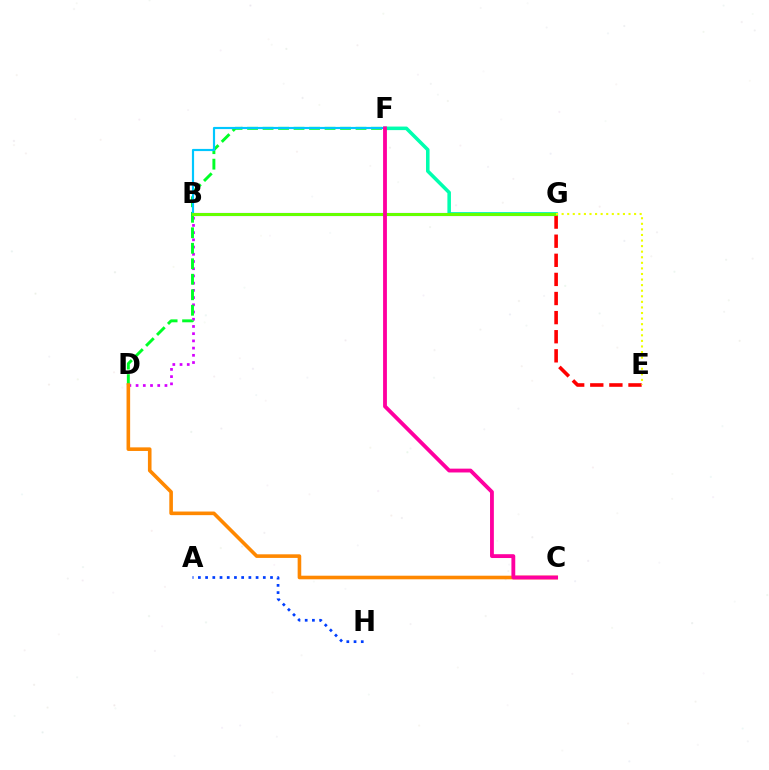{('B', 'D'): [{'color': '#d600ff', 'line_style': 'dotted', 'thickness': 1.96}], ('D', 'F'): [{'color': '#00ff27', 'line_style': 'dashed', 'thickness': 2.1}], ('F', 'G'): [{'color': '#00ffaf', 'line_style': 'solid', 'thickness': 2.55}], ('B', 'G'): [{'color': '#4f00ff', 'line_style': 'solid', 'thickness': 2.23}, {'color': '#66ff00', 'line_style': 'solid', 'thickness': 2.17}], ('B', 'F'): [{'color': '#00c7ff', 'line_style': 'solid', 'thickness': 1.57}], ('E', 'G'): [{'color': '#ff0000', 'line_style': 'dashed', 'thickness': 2.6}, {'color': '#eeff00', 'line_style': 'dotted', 'thickness': 1.51}], ('A', 'H'): [{'color': '#003fff', 'line_style': 'dotted', 'thickness': 1.96}], ('C', 'D'): [{'color': '#ff8800', 'line_style': 'solid', 'thickness': 2.59}], ('C', 'F'): [{'color': '#ff00a0', 'line_style': 'solid', 'thickness': 2.76}]}